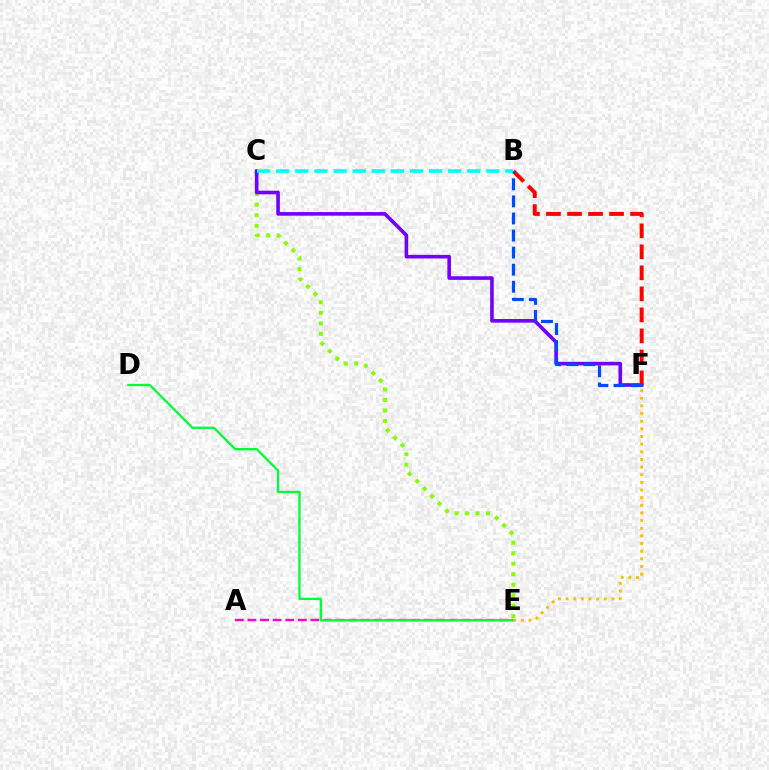{('A', 'E'): [{'color': '#ff00cf', 'line_style': 'dashed', 'thickness': 1.71}], ('C', 'E'): [{'color': '#84ff00', 'line_style': 'dotted', 'thickness': 2.86}], ('D', 'E'): [{'color': '#00ff39', 'line_style': 'solid', 'thickness': 1.66}], ('C', 'F'): [{'color': '#7200ff', 'line_style': 'solid', 'thickness': 2.6}], ('B', 'F'): [{'color': '#ff0000', 'line_style': 'dashed', 'thickness': 2.86}, {'color': '#004bff', 'line_style': 'dashed', 'thickness': 2.32}], ('B', 'C'): [{'color': '#00fff6', 'line_style': 'dashed', 'thickness': 2.59}], ('E', 'F'): [{'color': '#ffbd00', 'line_style': 'dotted', 'thickness': 2.08}]}